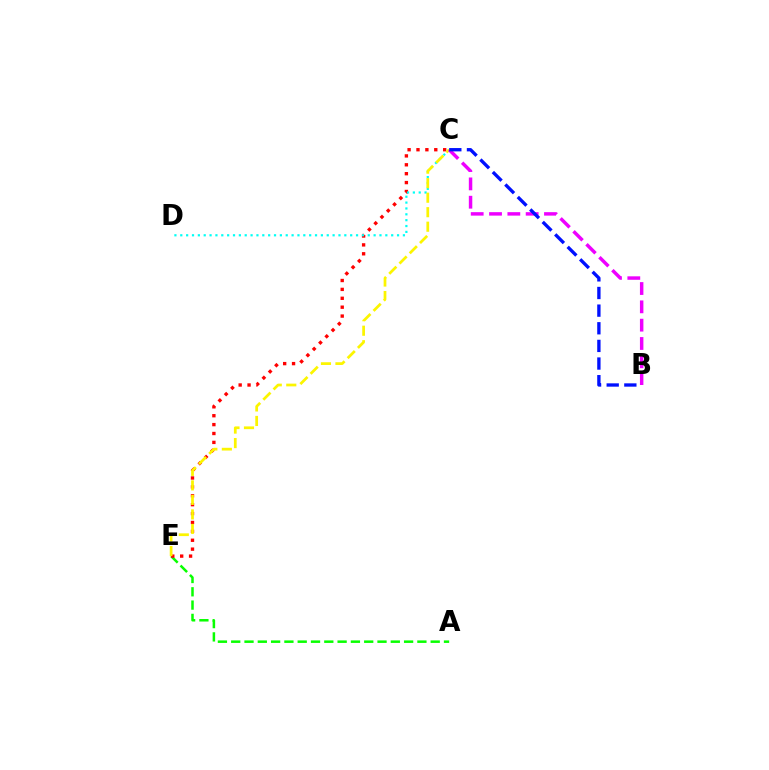{('A', 'E'): [{'color': '#08ff00', 'line_style': 'dashed', 'thickness': 1.81}], ('C', 'E'): [{'color': '#ff0000', 'line_style': 'dotted', 'thickness': 2.42}, {'color': '#fcf500', 'line_style': 'dashed', 'thickness': 1.97}], ('C', 'D'): [{'color': '#00fff6', 'line_style': 'dotted', 'thickness': 1.59}], ('B', 'C'): [{'color': '#ee00ff', 'line_style': 'dashed', 'thickness': 2.49}, {'color': '#0010ff', 'line_style': 'dashed', 'thickness': 2.4}]}